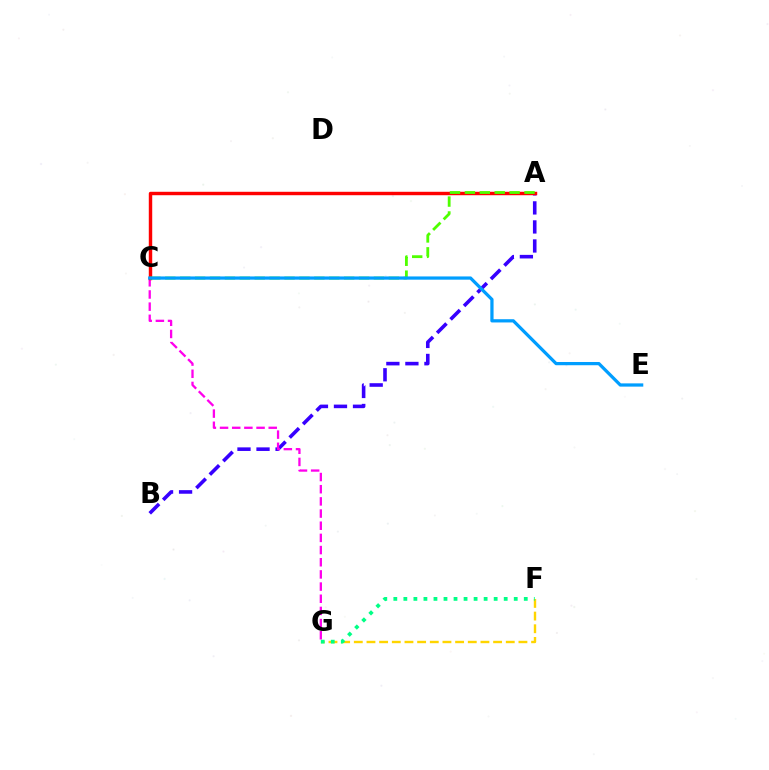{('A', 'B'): [{'color': '#3700ff', 'line_style': 'dashed', 'thickness': 2.59}], ('C', 'G'): [{'color': '#ff00ed', 'line_style': 'dashed', 'thickness': 1.65}], ('A', 'C'): [{'color': '#ff0000', 'line_style': 'solid', 'thickness': 2.47}, {'color': '#4fff00', 'line_style': 'dashed', 'thickness': 2.02}], ('C', 'E'): [{'color': '#009eff', 'line_style': 'solid', 'thickness': 2.33}], ('F', 'G'): [{'color': '#ffd500', 'line_style': 'dashed', 'thickness': 1.72}, {'color': '#00ff86', 'line_style': 'dotted', 'thickness': 2.73}]}